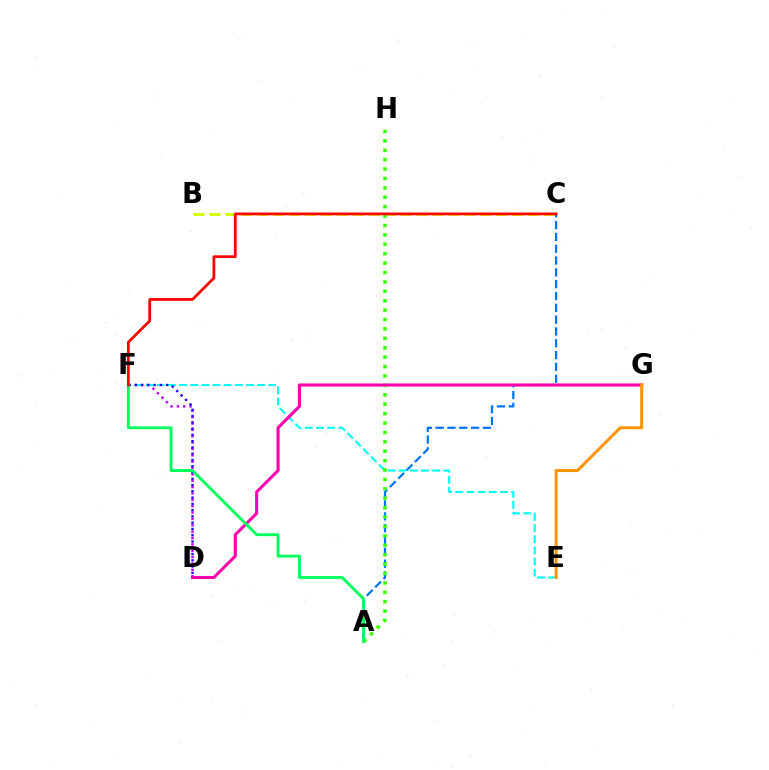{('D', 'F'): [{'color': '#b900ff', 'line_style': 'dotted', 'thickness': 1.73}, {'color': '#2500ff', 'line_style': 'dotted', 'thickness': 1.7}], ('A', 'C'): [{'color': '#0074ff', 'line_style': 'dashed', 'thickness': 1.61}], ('E', 'F'): [{'color': '#00fff6', 'line_style': 'dashed', 'thickness': 1.51}], ('B', 'C'): [{'color': '#d1ff00', 'line_style': 'dashed', 'thickness': 2.16}], ('A', 'H'): [{'color': '#3dff00', 'line_style': 'dotted', 'thickness': 2.56}], ('D', 'G'): [{'color': '#ff00ac', 'line_style': 'solid', 'thickness': 2.22}], ('E', 'G'): [{'color': '#ff9400', 'line_style': 'solid', 'thickness': 2.16}], ('A', 'F'): [{'color': '#00ff5c', 'line_style': 'solid', 'thickness': 2.07}], ('C', 'F'): [{'color': '#ff0000', 'line_style': 'solid', 'thickness': 1.99}]}